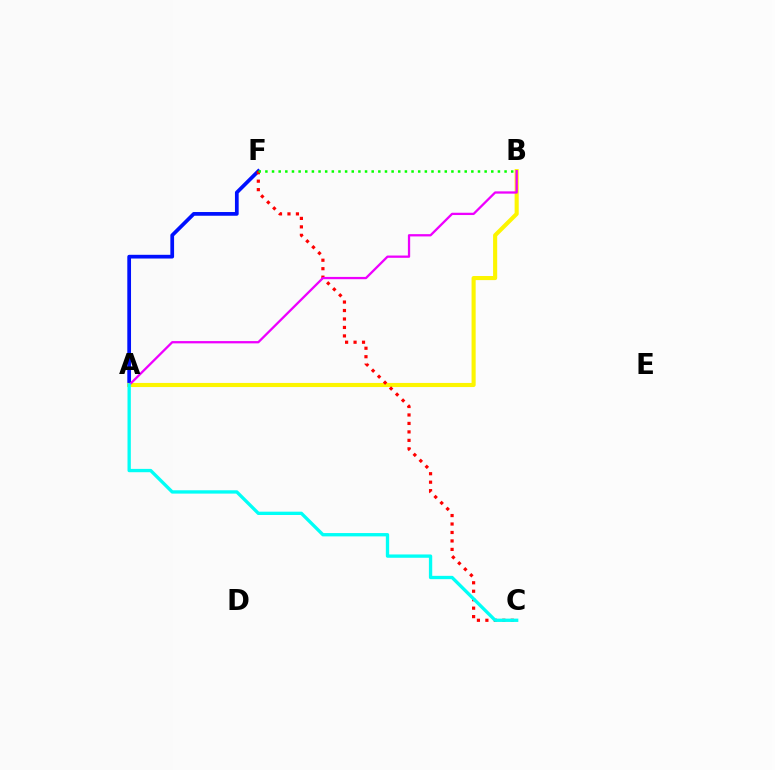{('A', 'F'): [{'color': '#0010ff', 'line_style': 'solid', 'thickness': 2.68}], ('A', 'B'): [{'color': '#fcf500', 'line_style': 'solid', 'thickness': 2.96}, {'color': '#ee00ff', 'line_style': 'solid', 'thickness': 1.64}], ('C', 'F'): [{'color': '#ff0000', 'line_style': 'dotted', 'thickness': 2.3}], ('A', 'C'): [{'color': '#00fff6', 'line_style': 'solid', 'thickness': 2.39}], ('B', 'F'): [{'color': '#08ff00', 'line_style': 'dotted', 'thickness': 1.81}]}